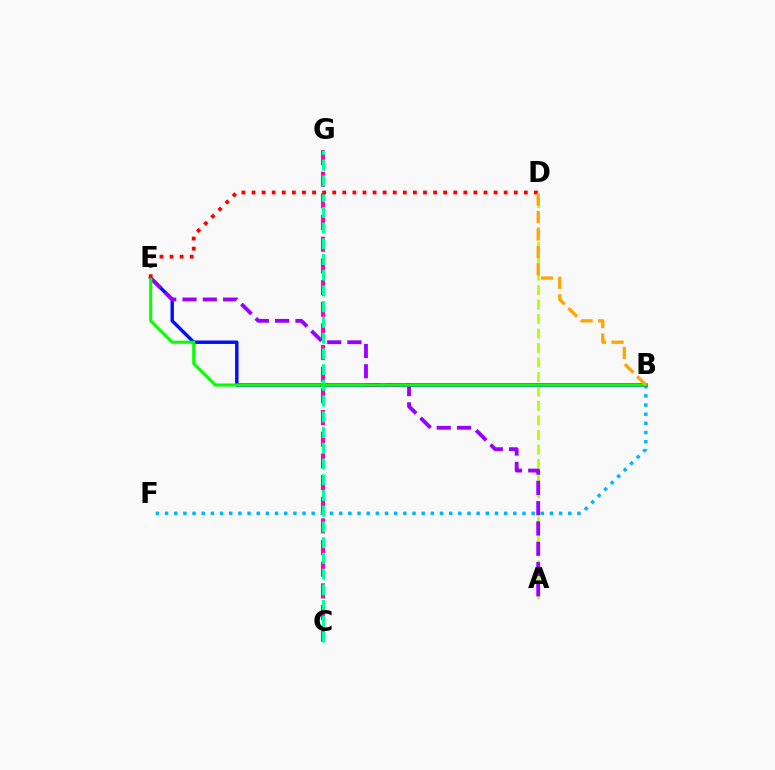{('B', 'F'): [{'color': '#00b5ff', 'line_style': 'dotted', 'thickness': 2.49}], ('A', 'D'): [{'color': '#b3ff00', 'line_style': 'dashed', 'thickness': 1.97}], ('B', 'E'): [{'color': '#0010ff', 'line_style': 'solid', 'thickness': 2.48}, {'color': '#08ff00', 'line_style': 'solid', 'thickness': 2.22}], ('A', 'E'): [{'color': '#9b00ff', 'line_style': 'dashed', 'thickness': 2.76}], ('C', 'G'): [{'color': '#ff00bd', 'line_style': 'dashed', 'thickness': 2.94}, {'color': '#00ff9d', 'line_style': 'dashed', 'thickness': 2.14}], ('D', 'E'): [{'color': '#ff0000', 'line_style': 'dotted', 'thickness': 2.74}], ('B', 'D'): [{'color': '#ffa500', 'line_style': 'dashed', 'thickness': 2.37}]}